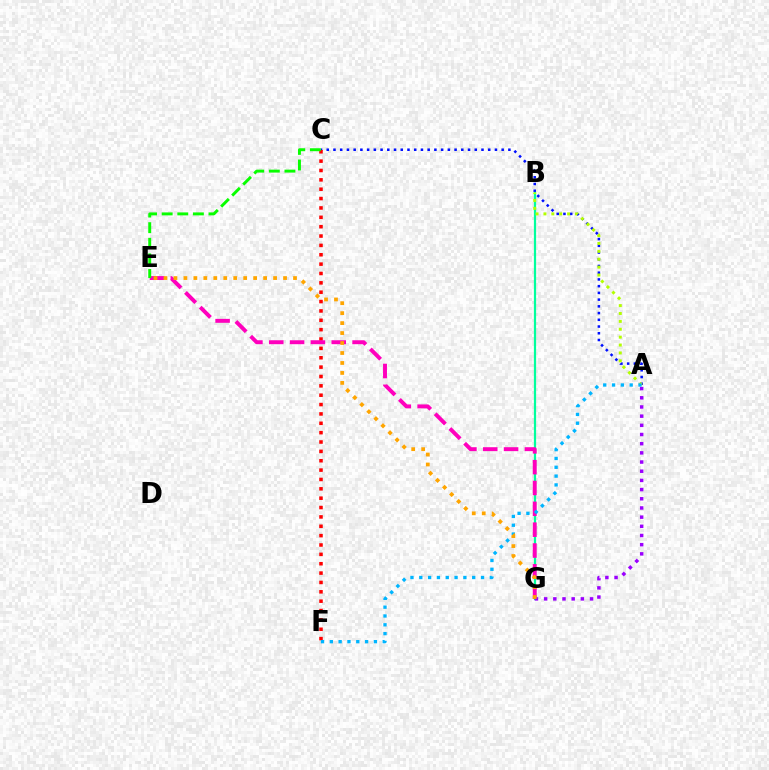{('A', 'C'): [{'color': '#0010ff', 'line_style': 'dotted', 'thickness': 1.83}], ('B', 'G'): [{'color': '#00ff9d', 'line_style': 'solid', 'thickness': 1.6}], ('A', 'B'): [{'color': '#b3ff00', 'line_style': 'dotted', 'thickness': 2.14}], ('C', 'F'): [{'color': '#ff0000', 'line_style': 'dotted', 'thickness': 2.54}], ('E', 'G'): [{'color': '#ff00bd', 'line_style': 'dashed', 'thickness': 2.83}, {'color': '#ffa500', 'line_style': 'dotted', 'thickness': 2.71}], ('A', 'G'): [{'color': '#9b00ff', 'line_style': 'dotted', 'thickness': 2.49}], ('A', 'F'): [{'color': '#00b5ff', 'line_style': 'dotted', 'thickness': 2.4}], ('C', 'E'): [{'color': '#08ff00', 'line_style': 'dashed', 'thickness': 2.12}]}